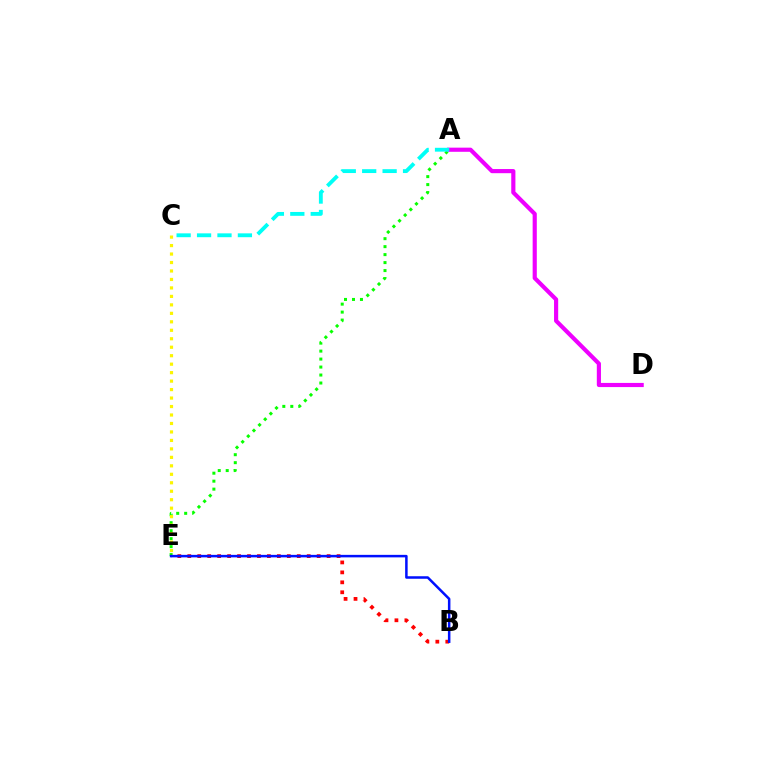{('A', 'E'): [{'color': '#08ff00', 'line_style': 'dotted', 'thickness': 2.17}], ('C', 'E'): [{'color': '#fcf500', 'line_style': 'dotted', 'thickness': 2.3}], ('B', 'E'): [{'color': '#ff0000', 'line_style': 'dotted', 'thickness': 2.7}, {'color': '#0010ff', 'line_style': 'solid', 'thickness': 1.81}], ('A', 'D'): [{'color': '#ee00ff', 'line_style': 'solid', 'thickness': 2.99}], ('A', 'C'): [{'color': '#00fff6', 'line_style': 'dashed', 'thickness': 2.77}]}